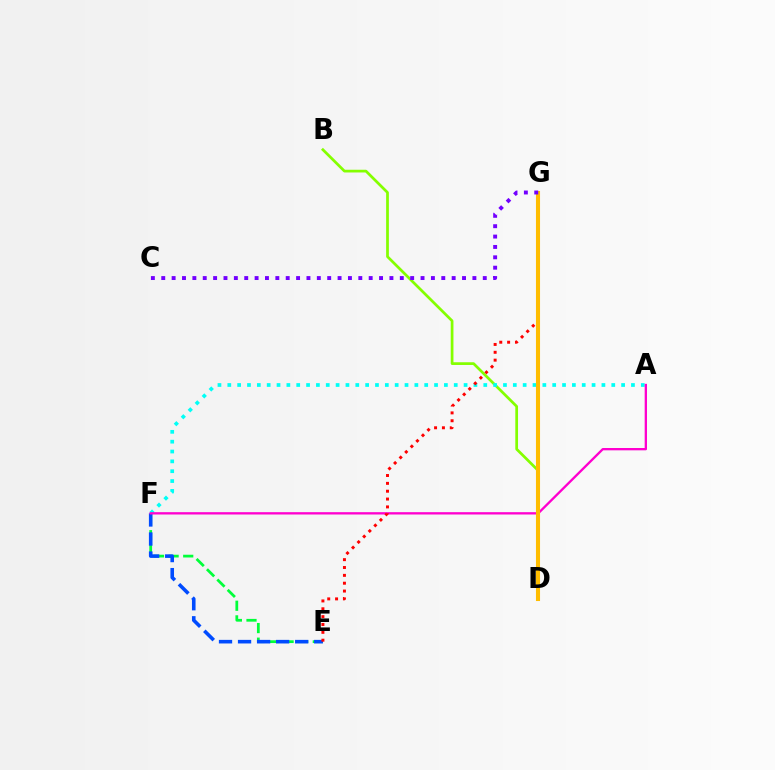{('B', 'D'): [{'color': '#84ff00', 'line_style': 'solid', 'thickness': 1.96}], ('E', 'F'): [{'color': '#00ff39', 'line_style': 'dashed', 'thickness': 1.99}, {'color': '#004bff', 'line_style': 'dashed', 'thickness': 2.59}], ('A', 'F'): [{'color': '#00fff6', 'line_style': 'dotted', 'thickness': 2.67}, {'color': '#ff00cf', 'line_style': 'solid', 'thickness': 1.67}], ('E', 'G'): [{'color': '#ff0000', 'line_style': 'dotted', 'thickness': 2.13}], ('D', 'G'): [{'color': '#ffbd00', 'line_style': 'solid', 'thickness': 2.94}], ('C', 'G'): [{'color': '#7200ff', 'line_style': 'dotted', 'thickness': 2.82}]}